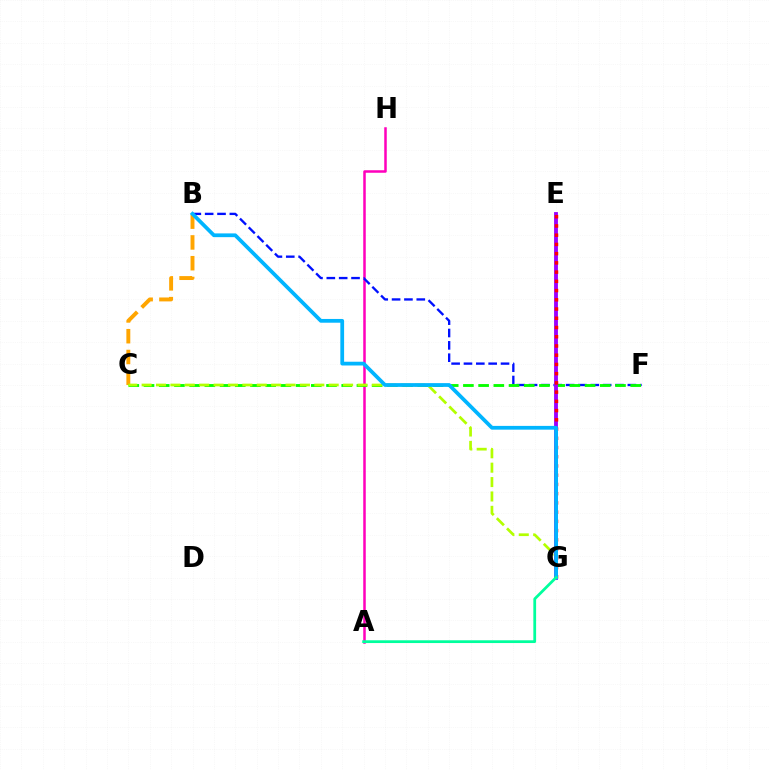{('A', 'H'): [{'color': '#ff00bd', 'line_style': 'solid', 'thickness': 1.81}], ('B', 'F'): [{'color': '#0010ff', 'line_style': 'dashed', 'thickness': 1.68}], ('B', 'C'): [{'color': '#ffa500', 'line_style': 'dashed', 'thickness': 2.82}], ('C', 'F'): [{'color': '#08ff00', 'line_style': 'dashed', 'thickness': 2.07}], ('C', 'G'): [{'color': '#b3ff00', 'line_style': 'dashed', 'thickness': 1.95}], ('E', 'G'): [{'color': '#9b00ff', 'line_style': 'solid', 'thickness': 2.77}, {'color': '#ff0000', 'line_style': 'dotted', 'thickness': 2.51}], ('B', 'G'): [{'color': '#00b5ff', 'line_style': 'solid', 'thickness': 2.71}], ('A', 'G'): [{'color': '#00ff9d', 'line_style': 'solid', 'thickness': 1.99}]}